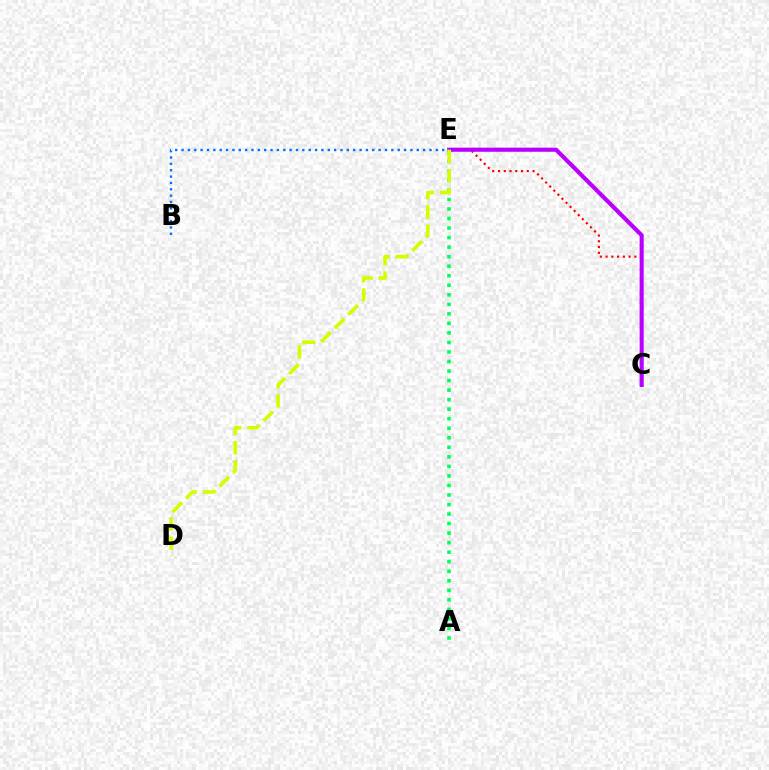{('C', 'E'): [{'color': '#ff0000', 'line_style': 'dotted', 'thickness': 1.57}, {'color': '#b900ff', 'line_style': 'solid', 'thickness': 2.96}], ('A', 'E'): [{'color': '#00ff5c', 'line_style': 'dotted', 'thickness': 2.59}], ('B', 'E'): [{'color': '#0074ff', 'line_style': 'dotted', 'thickness': 1.73}], ('D', 'E'): [{'color': '#d1ff00', 'line_style': 'dashed', 'thickness': 2.61}]}